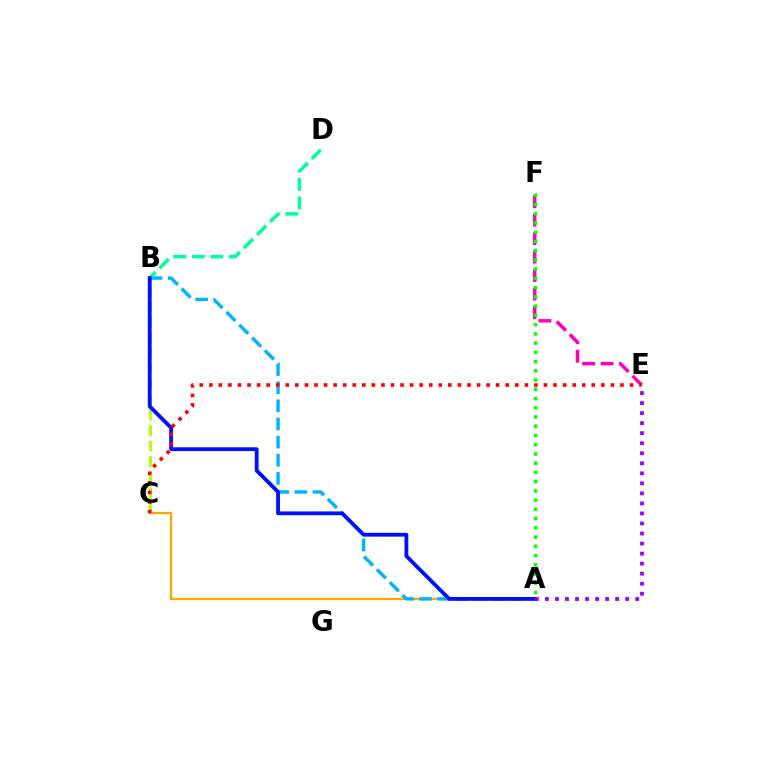{('E', 'F'): [{'color': '#ff00bd', 'line_style': 'dashed', 'thickness': 2.51}], ('B', 'C'): [{'color': '#b3ff00', 'line_style': 'dashed', 'thickness': 2.1}], ('A', 'C'): [{'color': '#ffa500', 'line_style': 'solid', 'thickness': 1.63}], ('A', 'F'): [{'color': '#08ff00', 'line_style': 'dotted', 'thickness': 2.51}], ('A', 'B'): [{'color': '#00b5ff', 'line_style': 'dashed', 'thickness': 2.47}, {'color': '#0010ff', 'line_style': 'solid', 'thickness': 2.74}], ('B', 'D'): [{'color': '#00ff9d', 'line_style': 'dashed', 'thickness': 2.52}], ('A', 'E'): [{'color': '#9b00ff', 'line_style': 'dotted', 'thickness': 2.73}], ('C', 'E'): [{'color': '#ff0000', 'line_style': 'dotted', 'thickness': 2.6}]}